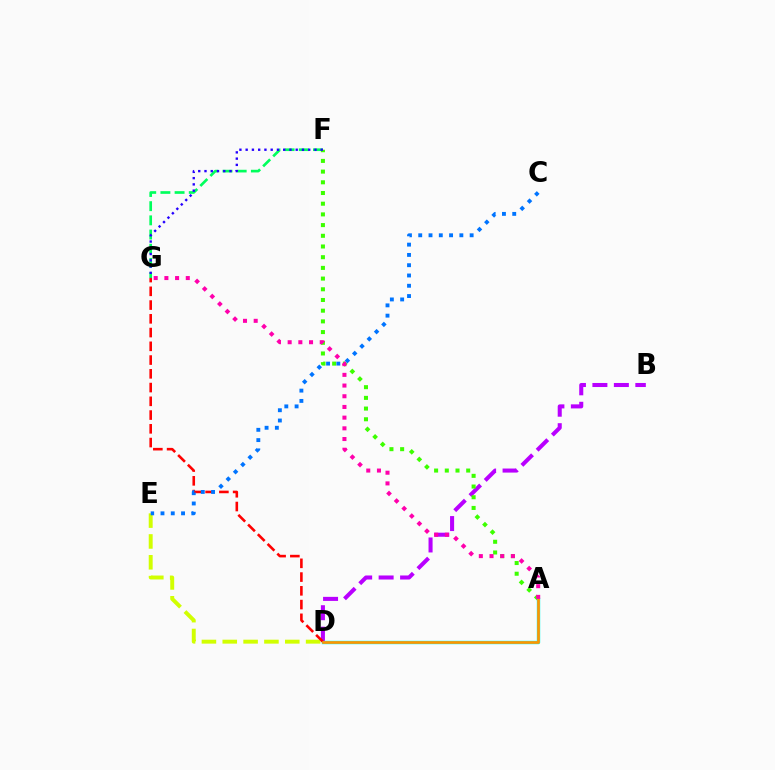{('F', 'G'): [{'color': '#00ff5c', 'line_style': 'dashed', 'thickness': 1.93}, {'color': '#2500ff', 'line_style': 'dotted', 'thickness': 1.7}], ('B', 'D'): [{'color': '#b900ff', 'line_style': 'dashed', 'thickness': 2.92}], ('A', 'F'): [{'color': '#3dff00', 'line_style': 'dotted', 'thickness': 2.91}], ('D', 'E'): [{'color': '#d1ff00', 'line_style': 'dashed', 'thickness': 2.83}], ('A', 'D'): [{'color': '#00fff6', 'line_style': 'solid', 'thickness': 2.45}, {'color': '#ff9400', 'line_style': 'solid', 'thickness': 1.94}], ('D', 'G'): [{'color': '#ff0000', 'line_style': 'dashed', 'thickness': 1.87}], ('A', 'G'): [{'color': '#ff00ac', 'line_style': 'dotted', 'thickness': 2.91}], ('C', 'E'): [{'color': '#0074ff', 'line_style': 'dotted', 'thickness': 2.79}]}